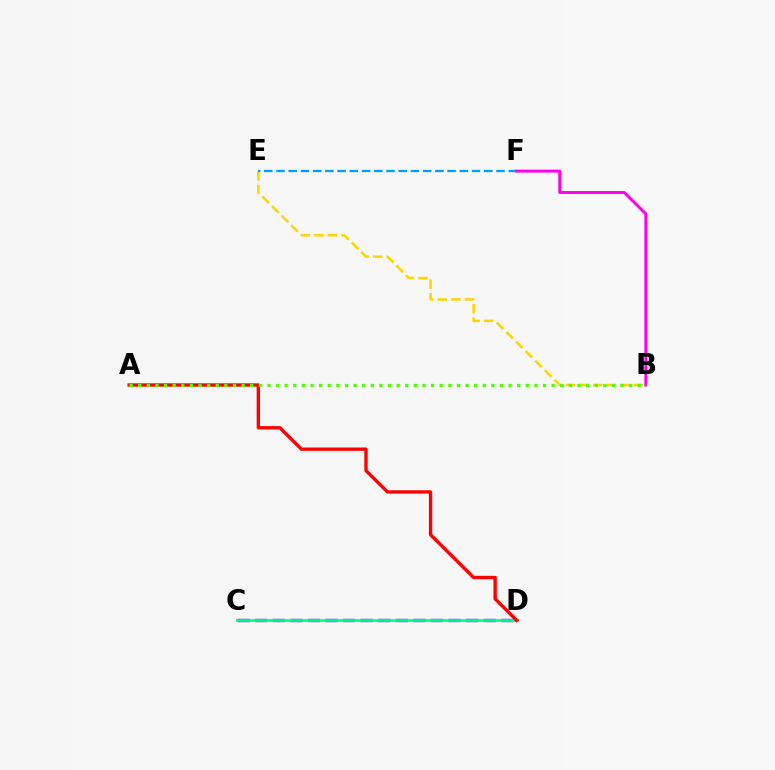{('B', 'E'): [{'color': '#ffd500', 'line_style': 'dashed', 'thickness': 1.84}], ('C', 'D'): [{'color': '#3700ff', 'line_style': 'dashed', 'thickness': 2.39}, {'color': '#00ff86', 'line_style': 'solid', 'thickness': 1.98}], ('E', 'F'): [{'color': '#009eff', 'line_style': 'dashed', 'thickness': 1.66}], ('B', 'F'): [{'color': '#ff00ed', 'line_style': 'solid', 'thickness': 2.13}], ('A', 'D'): [{'color': '#ff0000', 'line_style': 'solid', 'thickness': 2.42}], ('A', 'B'): [{'color': '#4fff00', 'line_style': 'dotted', 'thickness': 2.34}]}